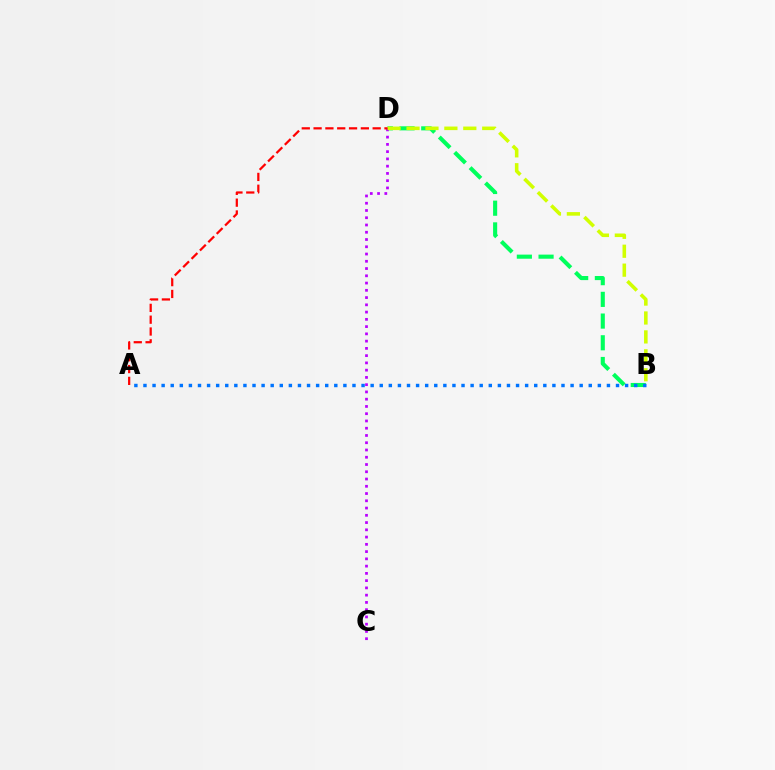{('B', 'D'): [{'color': '#00ff5c', 'line_style': 'dashed', 'thickness': 2.95}, {'color': '#d1ff00', 'line_style': 'dashed', 'thickness': 2.57}], ('C', 'D'): [{'color': '#b900ff', 'line_style': 'dotted', 'thickness': 1.97}], ('A', 'B'): [{'color': '#0074ff', 'line_style': 'dotted', 'thickness': 2.47}], ('A', 'D'): [{'color': '#ff0000', 'line_style': 'dashed', 'thickness': 1.61}]}